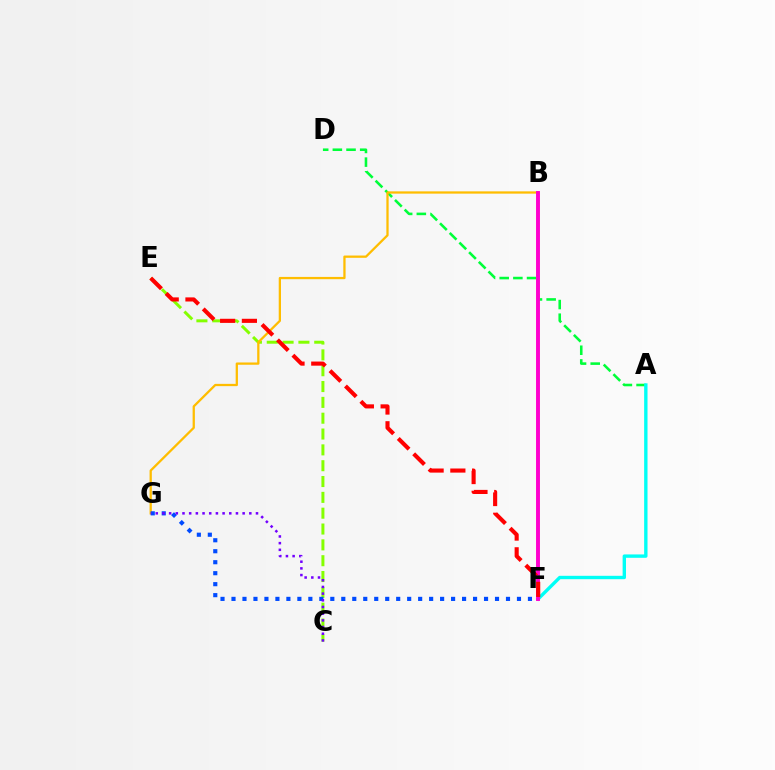{('A', 'D'): [{'color': '#00ff39', 'line_style': 'dashed', 'thickness': 1.86}], ('C', 'E'): [{'color': '#84ff00', 'line_style': 'dashed', 'thickness': 2.15}], ('A', 'F'): [{'color': '#00fff6', 'line_style': 'solid', 'thickness': 2.43}], ('B', 'G'): [{'color': '#ffbd00', 'line_style': 'solid', 'thickness': 1.64}], ('B', 'F'): [{'color': '#ff00cf', 'line_style': 'solid', 'thickness': 2.82}], ('F', 'G'): [{'color': '#004bff', 'line_style': 'dotted', 'thickness': 2.98}], ('C', 'G'): [{'color': '#7200ff', 'line_style': 'dotted', 'thickness': 1.82}], ('E', 'F'): [{'color': '#ff0000', 'line_style': 'dashed', 'thickness': 2.95}]}